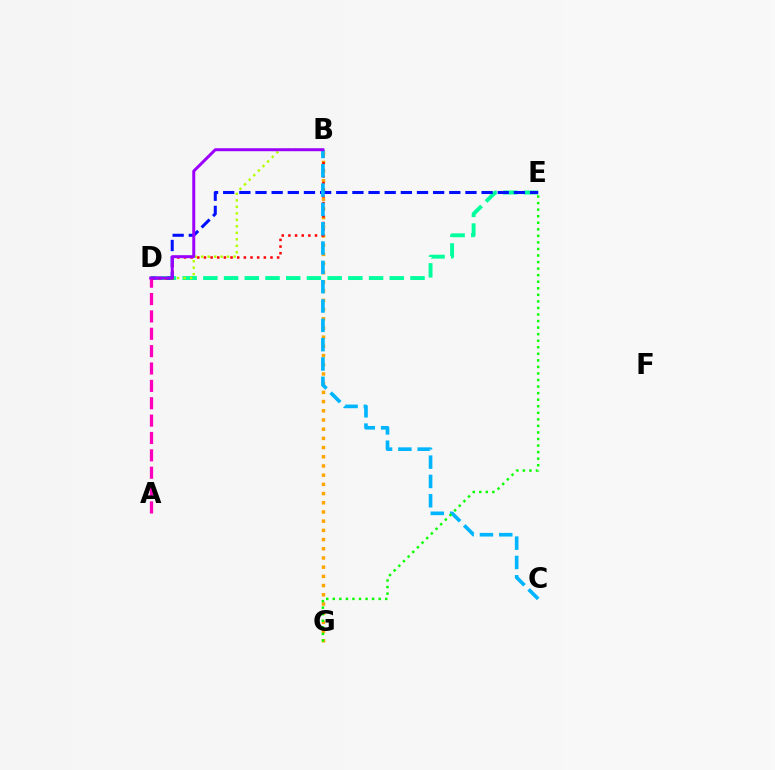{('D', 'E'): [{'color': '#00ff9d', 'line_style': 'dashed', 'thickness': 2.81}, {'color': '#0010ff', 'line_style': 'dashed', 'thickness': 2.19}], ('B', 'G'): [{'color': '#ffa500', 'line_style': 'dotted', 'thickness': 2.5}], ('B', 'D'): [{'color': '#ff0000', 'line_style': 'dotted', 'thickness': 1.81}, {'color': '#b3ff00', 'line_style': 'dotted', 'thickness': 1.76}, {'color': '#9b00ff', 'line_style': 'solid', 'thickness': 2.14}], ('A', 'D'): [{'color': '#ff00bd', 'line_style': 'dashed', 'thickness': 2.36}], ('B', 'C'): [{'color': '#00b5ff', 'line_style': 'dashed', 'thickness': 2.62}], ('E', 'G'): [{'color': '#08ff00', 'line_style': 'dotted', 'thickness': 1.78}]}